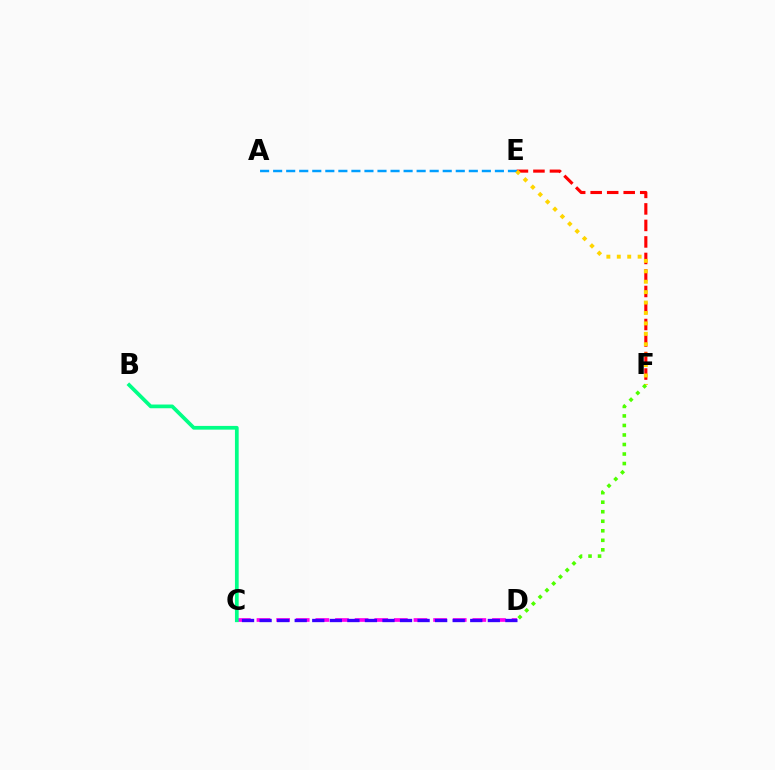{('C', 'D'): [{'color': '#ff00ed', 'line_style': 'dashed', 'thickness': 2.67}, {'color': '#3700ff', 'line_style': 'dashed', 'thickness': 2.38}], ('B', 'C'): [{'color': '#00ff86', 'line_style': 'solid', 'thickness': 2.68}], ('E', 'F'): [{'color': '#ff0000', 'line_style': 'dashed', 'thickness': 2.24}, {'color': '#ffd500', 'line_style': 'dotted', 'thickness': 2.83}], ('A', 'E'): [{'color': '#009eff', 'line_style': 'dashed', 'thickness': 1.77}], ('D', 'F'): [{'color': '#4fff00', 'line_style': 'dotted', 'thickness': 2.59}]}